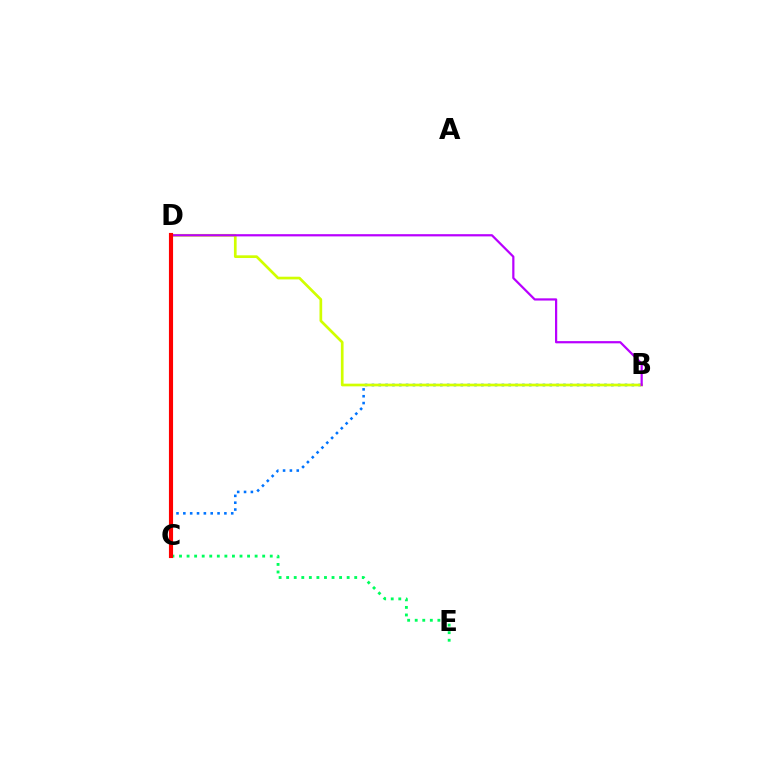{('B', 'C'): [{'color': '#0074ff', 'line_style': 'dotted', 'thickness': 1.86}], ('C', 'E'): [{'color': '#00ff5c', 'line_style': 'dotted', 'thickness': 2.05}], ('B', 'D'): [{'color': '#d1ff00', 'line_style': 'solid', 'thickness': 1.94}, {'color': '#b900ff', 'line_style': 'solid', 'thickness': 1.6}], ('C', 'D'): [{'color': '#ff0000', 'line_style': 'solid', 'thickness': 2.98}]}